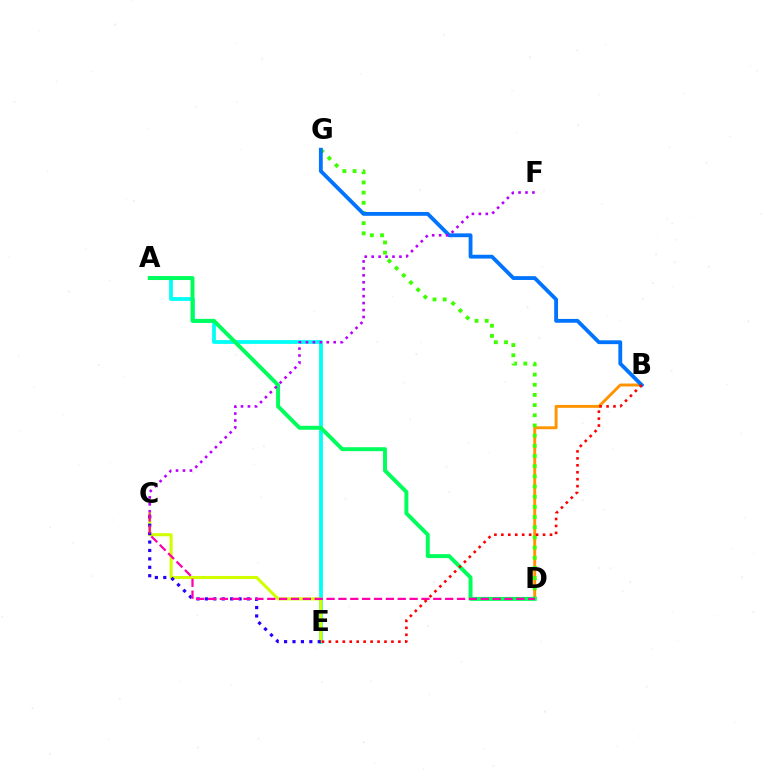{('B', 'D'): [{'color': '#ff9400', 'line_style': 'solid', 'thickness': 2.1}], ('D', 'G'): [{'color': '#3dff00', 'line_style': 'dotted', 'thickness': 2.76}], ('B', 'G'): [{'color': '#0074ff', 'line_style': 'solid', 'thickness': 2.75}], ('A', 'E'): [{'color': '#00fff6', 'line_style': 'solid', 'thickness': 2.72}], ('A', 'D'): [{'color': '#00ff5c', 'line_style': 'solid', 'thickness': 2.84}], ('C', 'E'): [{'color': '#d1ff00', 'line_style': 'solid', 'thickness': 2.2}, {'color': '#2500ff', 'line_style': 'dotted', 'thickness': 2.29}], ('C', 'D'): [{'color': '#ff00ac', 'line_style': 'dashed', 'thickness': 1.61}], ('C', 'F'): [{'color': '#b900ff', 'line_style': 'dotted', 'thickness': 1.88}], ('B', 'E'): [{'color': '#ff0000', 'line_style': 'dotted', 'thickness': 1.89}]}